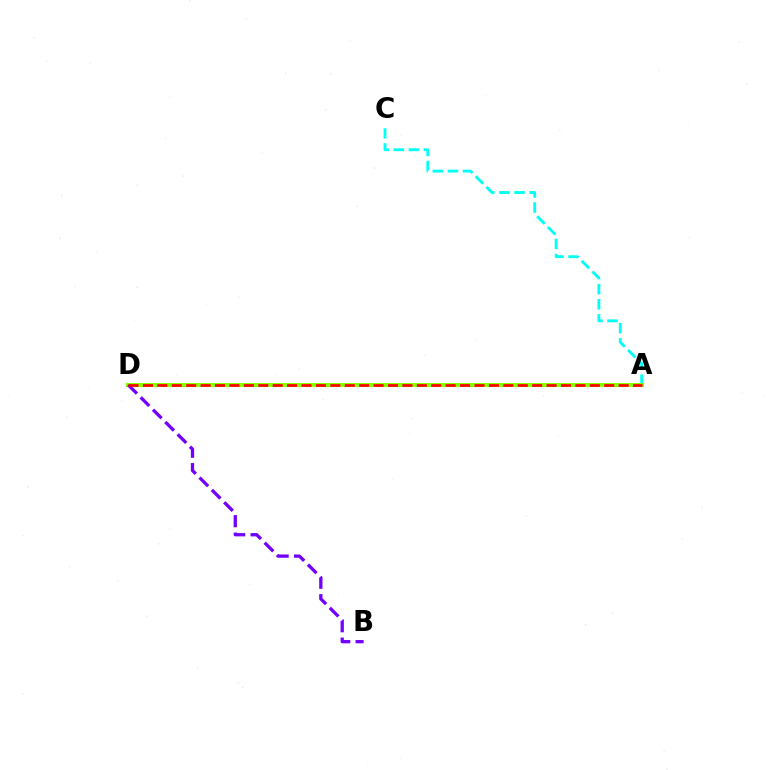{('A', 'C'): [{'color': '#00fff6', 'line_style': 'dashed', 'thickness': 2.05}], ('A', 'D'): [{'color': '#84ff00', 'line_style': 'solid', 'thickness': 2.88}, {'color': '#ff0000', 'line_style': 'dashed', 'thickness': 1.96}], ('B', 'D'): [{'color': '#7200ff', 'line_style': 'dashed', 'thickness': 2.37}]}